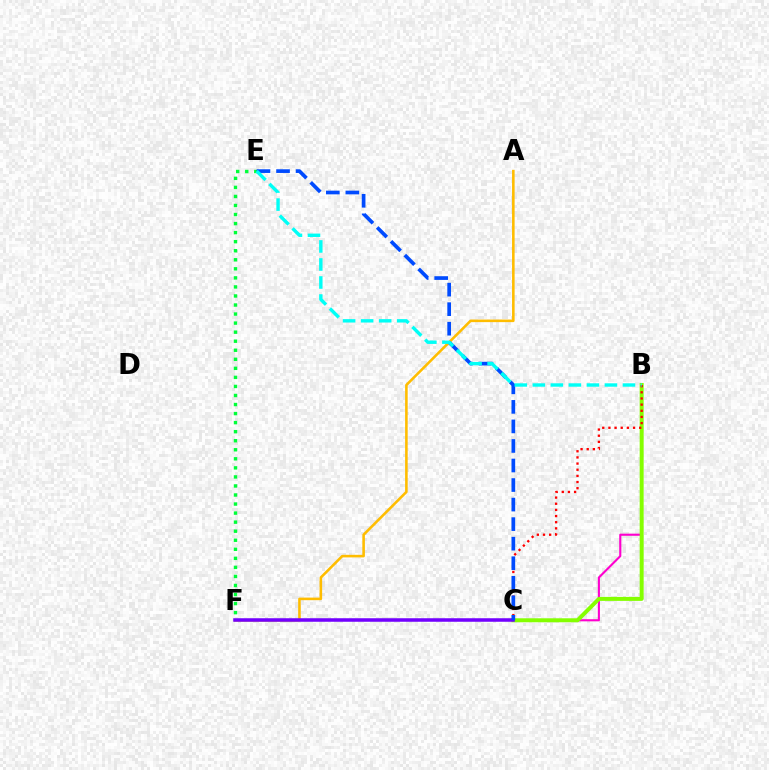{('B', 'C'): [{'color': '#ff00cf', 'line_style': 'solid', 'thickness': 1.52}, {'color': '#84ff00', 'line_style': 'solid', 'thickness': 2.87}, {'color': '#ff0000', 'line_style': 'dotted', 'thickness': 1.67}], ('A', 'F'): [{'color': '#ffbd00', 'line_style': 'solid', 'thickness': 1.86}], ('E', 'F'): [{'color': '#00ff39', 'line_style': 'dotted', 'thickness': 2.46}], ('C', 'F'): [{'color': '#7200ff', 'line_style': 'solid', 'thickness': 2.54}], ('C', 'E'): [{'color': '#004bff', 'line_style': 'dashed', 'thickness': 2.66}], ('B', 'E'): [{'color': '#00fff6', 'line_style': 'dashed', 'thickness': 2.45}]}